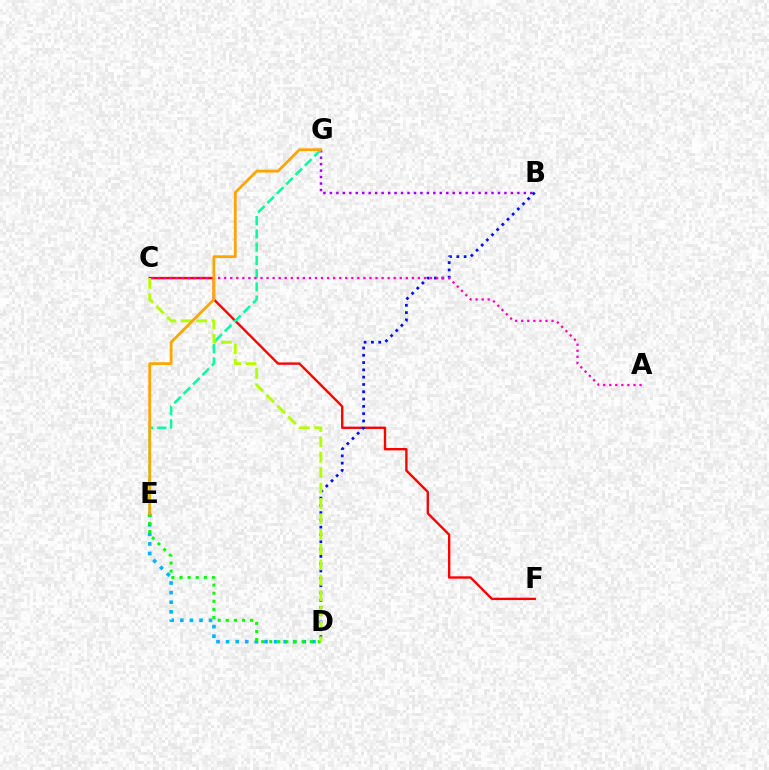{('B', 'G'): [{'color': '#9b00ff', 'line_style': 'dotted', 'thickness': 1.76}], ('D', 'E'): [{'color': '#00b5ff', 'line_style': 'dotted', 'thickness': 2.61}, {'color': '#08ff00', 'line_style': 'dotted', 'thickness': 2.2}], ('C', 'F'): [{'color': '#ff0000', 'line_style': 'solid', 'thickness': 1.7}], ('E', 'G'): [{'color': '#00ff9d', 'line_style': 'dashed', 'thickness': 1.8}, {'color': '#ffa500', 'line_style': 'solid', 'thickness': 2.0}], ('B', 'D'): [{'color': '#0010ff', 'line_style': 'dotted', 'thickness': 1.98}], ('A', 'C'): [{'color': '#ff00bd', 'line_style': 'dotted', 'thickness': 1.64}], ('C', 'D'): [{'color': '#b3ff00', 'line_style': 'dashed', 'thickness': 2.09}]}